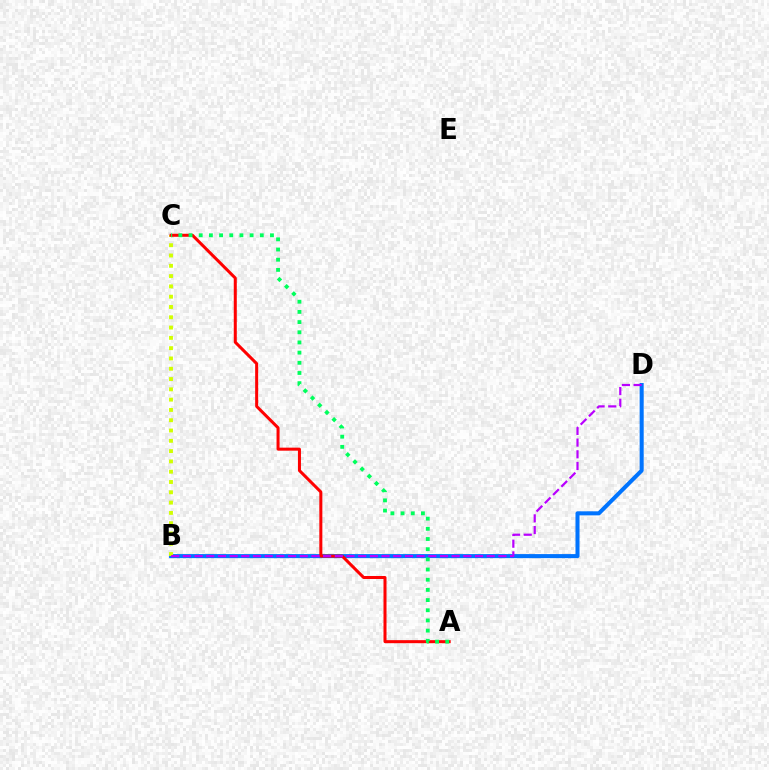{('B', 'D'): [{'color': '#0074ff', 'line_style': 'solid', 'thickness': 2.91}, {'color': '#b900ff', 'line_style': 'dashed', 'thickness': 1.59}], ('B', 'C'): [{'color': '#d1ff00', 'line_style': 'dotted', 'thickness': 2.8}], ('A', 'C'): [{'color': '#ff0000', 'line_style': 'solid', 'thickness': 2.18}, {'color': '#00ff5c', 'line_style': 'dotted', 'thickness': 2.77}]}